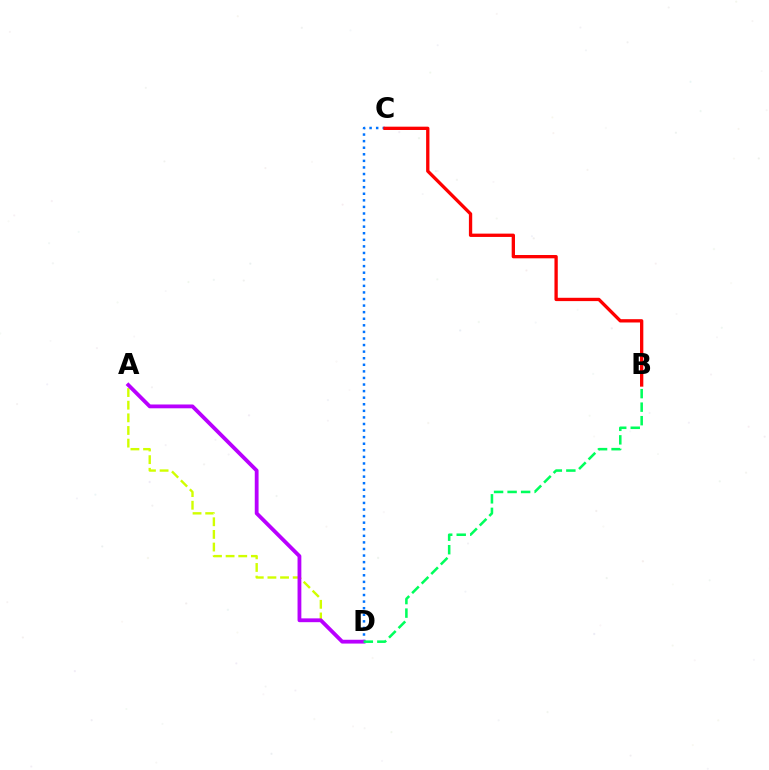{('A', 'D'): [{'color': '#d1ff00', 'line_style': 'dashed', 'thickness': 1.72}, {'color': '#b900ff', 'line_style': 'solid', 'thickness': 2.74}], ('C', 'D'): [{'color': '#0074ff', 'line_style': 'dotted', 'thickness': 1.79}], ('B', 'C'): [{'color': '#ff0000', 'line_style': 'solid', 'thickness': 2.39}], ('B', 'D'): [{'color': '#00ff5c', 'line_style': 'dashed', 'thickness': 1.84}]}